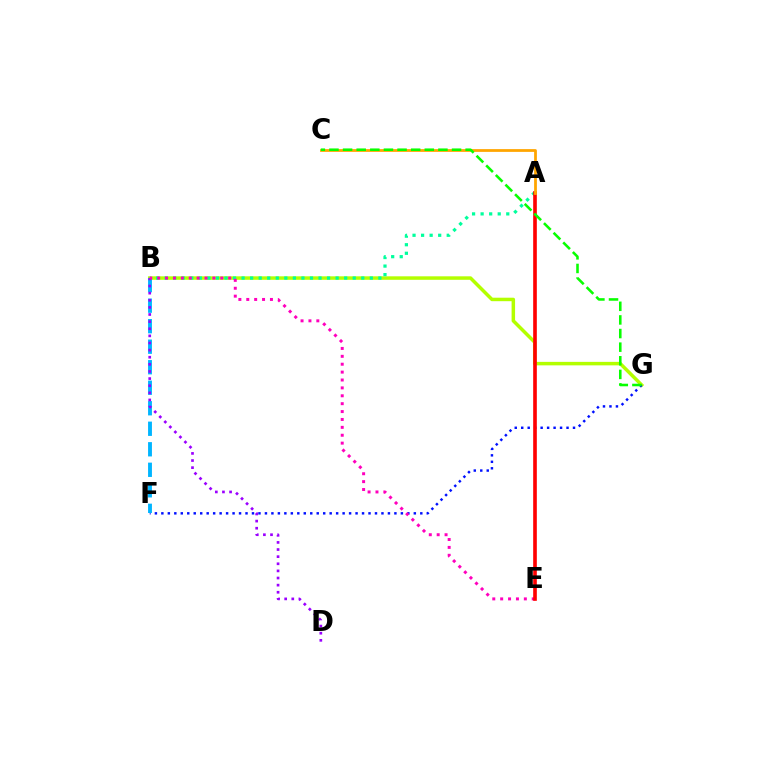{('B', 'G'): [{'color': '#b3ff00', 'line_style': 'solid', 'thickness': 2.51}], ('F', 'G'): [{'color': '#0010ff', 'line_style': 'dotted', 'thickness': 1.76}], ('B', 'F'): [{'color': '#00b5ff', 'line_style': 'dashed', 'thickness': 2.79}], ('A', 'B'): [{'color': '#00ff9d', 'line_style': 'dotted', 'thickness': 2.32}], ('B', 'D'): [{'color': '#9b00ff', 'line_style': 'dotted', 'thickness': 1.93}], ('B', 'E'): [{'color': '#ff00bd', 'line_style': 'dotted', 'thickness': 2.14}], ('A', 'E'): [{'color': '#ff0000', 'line_style': 'solid', 'thickness': 2.62}], ('A', 'C'): [{'color': '#ffa500', 'line_style': 'solid', 'thickness': 1.99}], ('C', 'G'): [{'color': '#08ff00', 'line_style': 'dashed', 'thickness': 1.85}]}